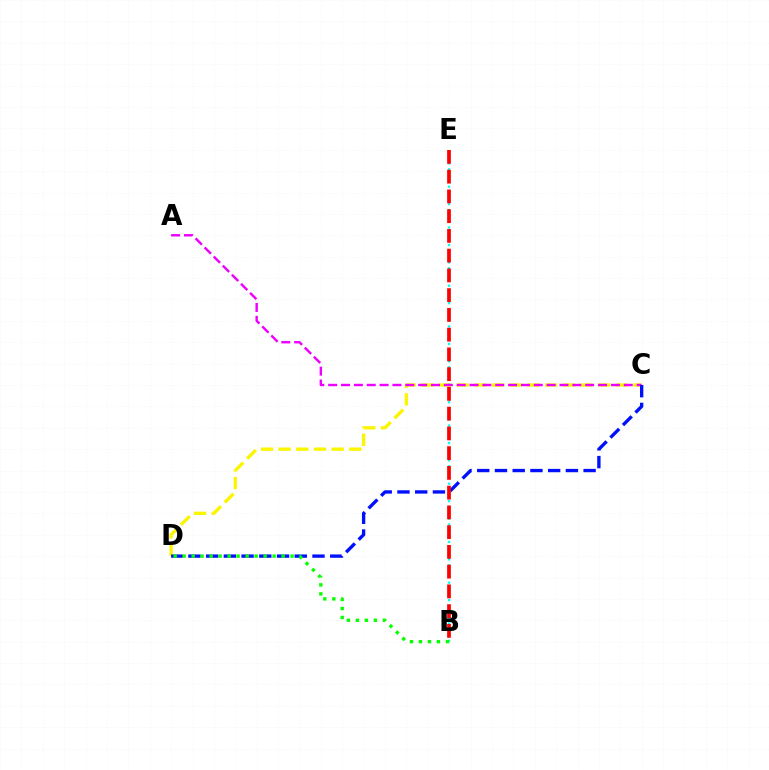{('C', 'D'): [{'color': '#fcf500', 'line_style': 'dashed', 'thickness': 2.4}, {'color': '#0010ff', 'line_style': 'dashed', 'thickness': 2.41}], ('B', 'E'): [{'color': '#00fff6', 'line_style': 'dotted', 'thickness': 1.58}, {'color': '#ff0000', 'line_style': 'dashed', 'thickness': 2.68}], ('A', 'C'): [{'color': '#ee00ff', 'line_style': 'dashed', 'thickness': 1.75}], ('B', 'D'): [{'color': '#08ff00', 'line_style': 'dotted', 'thickness': 2.44}]}